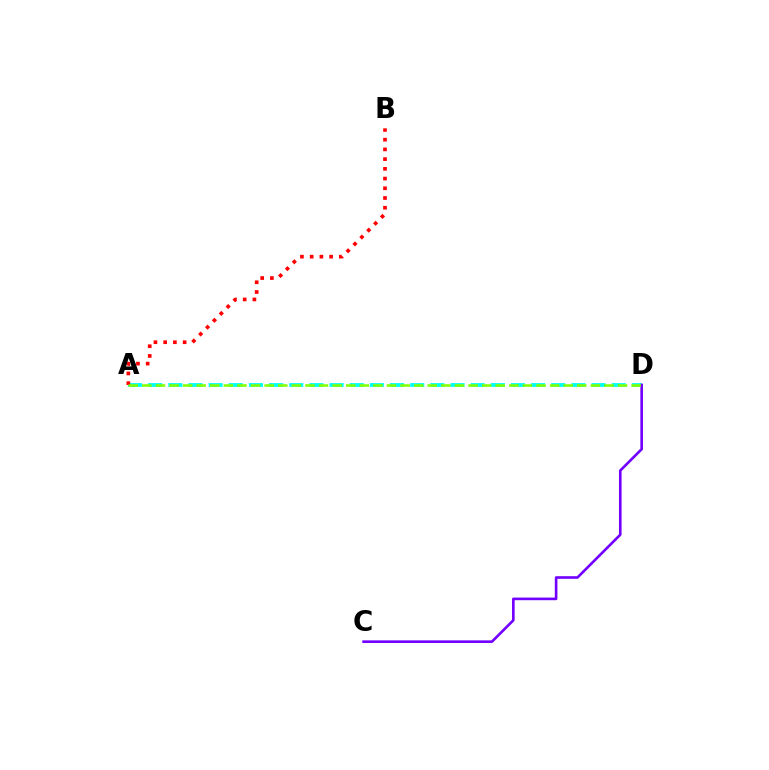{('A', 'D'): [{'color': '#00fff6', 'line_style': 'dashed', 'thickness': 2.74}, {'color': '#84ff00', 'line_style': 'dashed', 'thickness': 1.85}], ('A', 'B'): [{'color': '#ff0000', 'line_style': 'dotted', 'thickness': 2.64}], ('C', 'D'): [{'color': '#7200ff', 'line_style': 'solid', 'thickness': 1.9}]}